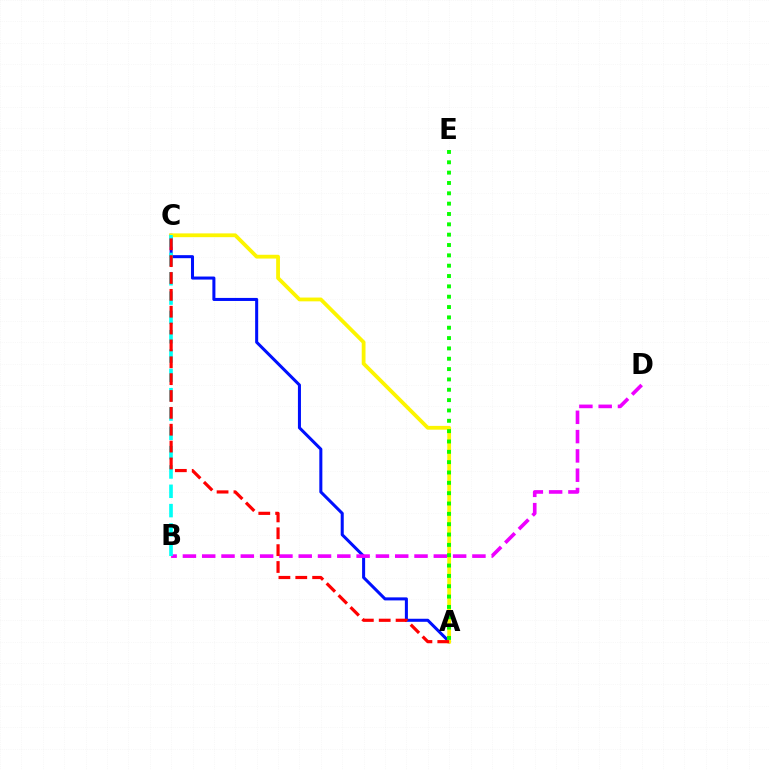{('A', 'C'): [{'color': '#0010ff', 'line_style': 'solid', 'thickness': 2.19}, {'color': '#fcf500', 'line_style': 'solid', 'thickness': 2.73}, {'color': '#ff0000', 'line_style': 'dashed', 'thickness': 2.29}], ('B', 'D'): [{'color': '#ee00ff', 'line_style': 'dashed', 'thickness': 2.62}], ('B', 'C'): [{'color': '#00fff6', 'line_style': 'dashed', 'thickness': 2.62}], ('A', 'E'): [{'color': '#08ff00', 'line_style': 'dotted', 'thickness': 2.81}]}